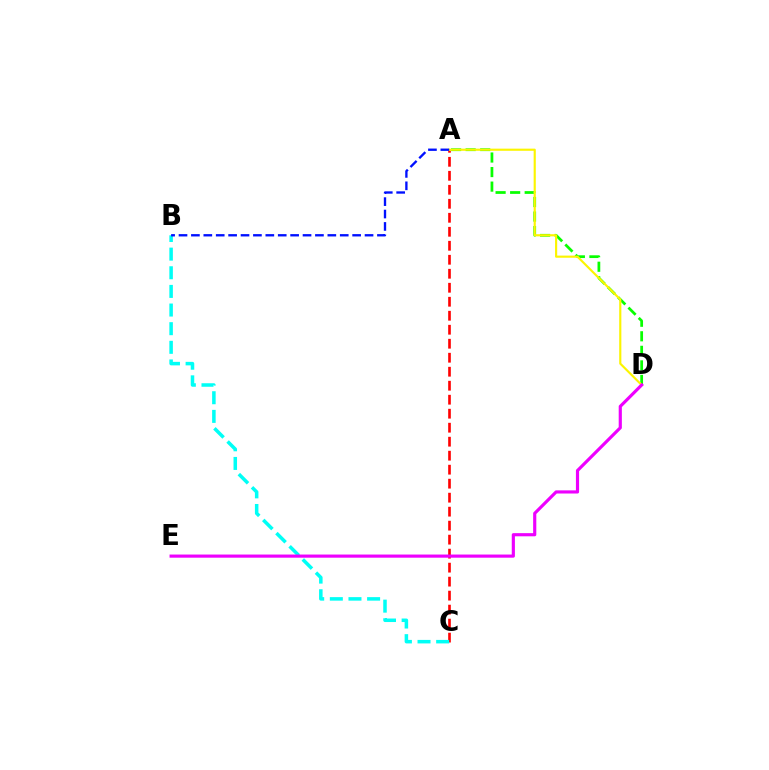{('A', 'D'): [{'color': '#08ff00', 'line_style': 'dashed', 'thickness': 1.98}, {'color': '#fcf500', 'line_style': 'solid', 'thickness': 1.55}], ('A', 'C'): [{'color': '#ff0000', 'line_style': 'dashed', 'thickness': 1.9}], ('B', 'C'): [{'color': '#00fff6', 'line_style': 'dashed', 'thickness': 2.53}], ('D', 'E'): [{'color': '#ee00ff', 'line_style': 'solid', 'thickness': 2.27}], ('A', 'B'): [{'color': '#0010ff', 'line_style': 'dashed', 'thickness': 1.68}]}